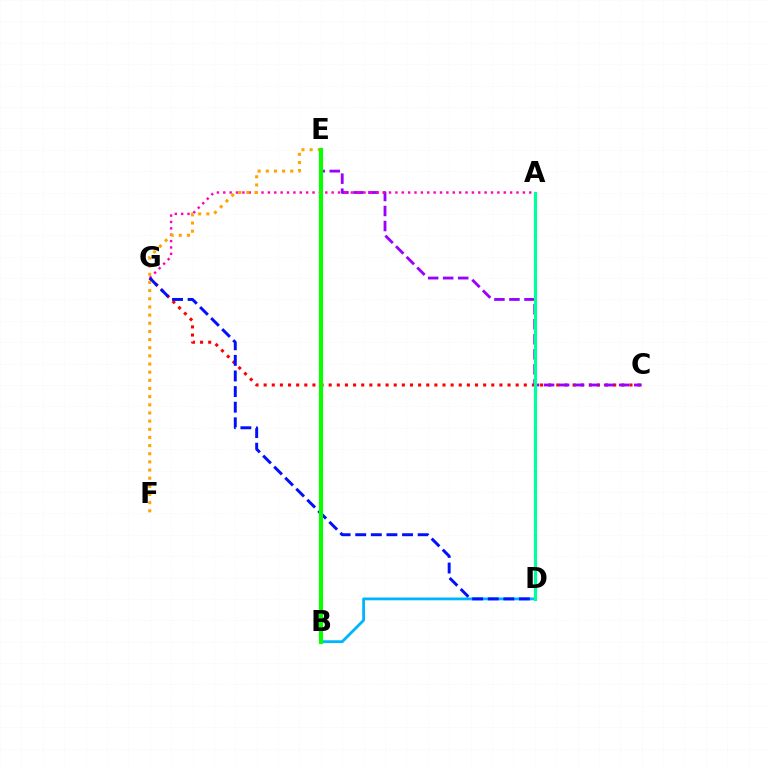{('B', 'D'): [{'color': '#00b5ff', 'line_style': 'solid', 'thickness': 2.02}], ('C', 'G'): [{'color': '#ff0000', 'line_style': 'dotted', 'thickness': 2.21}], ('B', 'E'): [{'color': '#b3ff00', 'line_style': 'dotted', 'thickness': 2.78}, {'color': '#08ff00', 'line_style': 'solid', 'thickness': 2.98}], ('C', 'E'): [{'color': '#9b00ff', 'line_style': 'dashed', 'thickness': 2.04}], ('A', 'G'): [{'color': '#ff00bd', 'line_style': 'dotted', 'thickness': 1.73}], ('D', 'G'): [{'color': '#0010ff', 'line_style': 'dashed', 'thickness': 2.12}], ('E', 'F'): [{'color': '#ffa500', 'line_style': 'dotted', 'thickness': 2.22}], ('A', 'D'): [{'color': '#00ff9d', 'line_style': 'solid', 'thickness': 2.3}]}